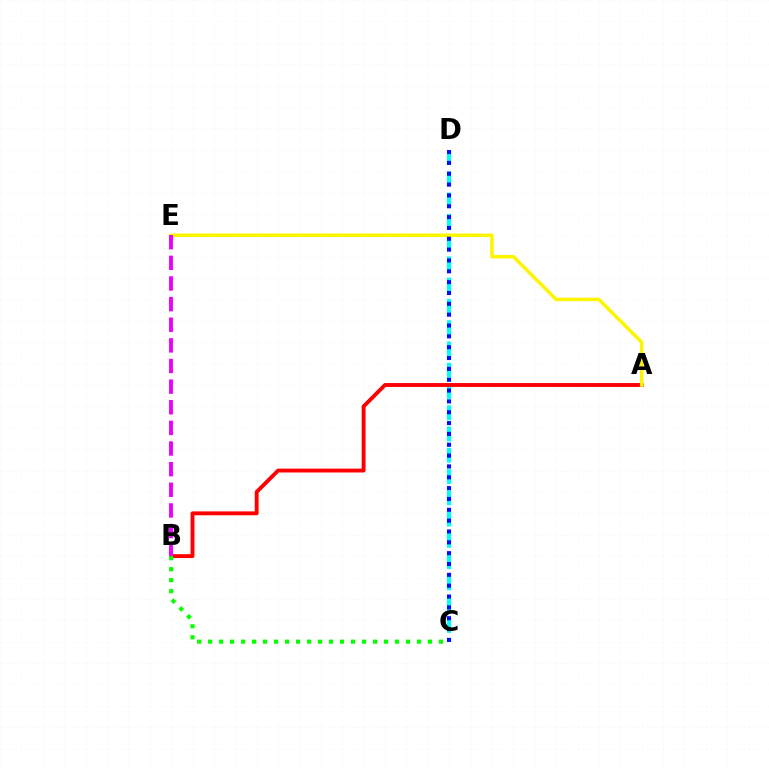{('C', 'D'): [{'color': '#00fff6', 'line_style': 'dashed', 'thickness': 2.89}, {'color': '#0010ff', 'line_style': 'dotted', 'thickness': 2.95}], ('A', 'B'): [{'color': '#ff0000', 'line_style': 'solid', 'thickness': 2.78}], ('B', 'C'): [{'color': '#08ff00', 'line_style': 'dotted', 'thickness': 2.99}], ('A', 'E'): [{'color': '#fcf500', 'line_style': 'solid', 'thickness': 2.52}], ('B', 'E'): [{'color': '#ee00ff', 'line_style': 'dashed', 'thickness': 2.8}]}